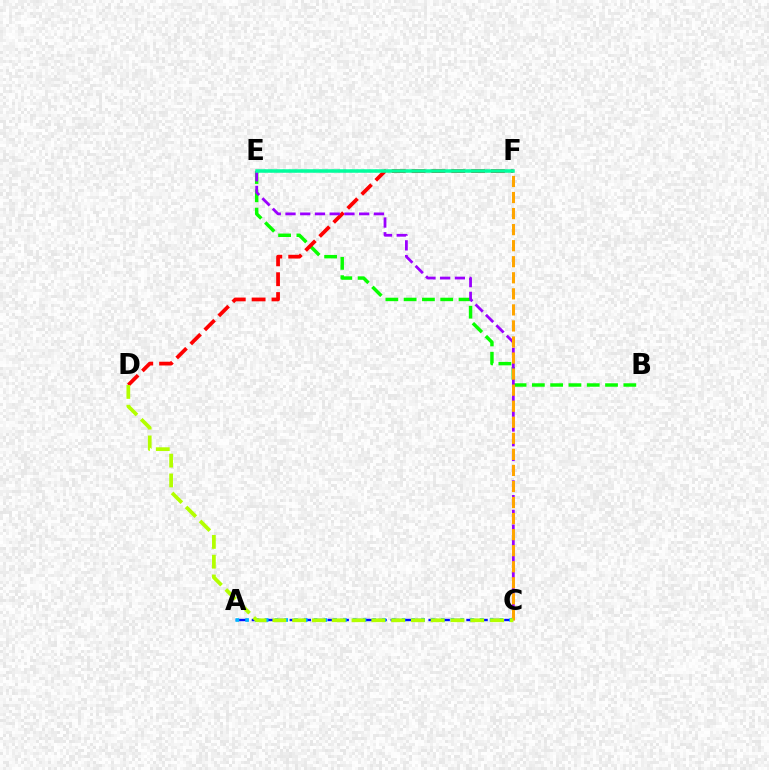{('A', 'C'): [{'color': '#0010ff', 'line_style': 'dashed', 'thickness': 1.71}, {'color': '#00b5ff', 'line_style': 'dotted', 'thickness': 2.66}], ('B', 'E'): [{'color': '#08ff00', 'line_style': 'dashed', 'thickness': 2.49}], ('D', 'F'): [{'color': '#ff0000', 'line_style': 'dashed', 'thickness': 2.7}], ('C', 'E'): [{'color': '#9b00ff', 'line_style': 'dashed', 'thickness': 2.0}], ('C', 'F'): [{'color': '#ffa500', 'line_style': 'dashed', 'thickness': 2.18}], ('C', 'D'): [{'color': '#b3ff00', 'line_style': 'dashed', 'thickness': 2.69}], ('E', 'F'): [{'color': '#ff00bd', 'line_style': 'dotted', 'thickness': 1.68}, {'color': '#00ff9d', 'line_style': 'solid', 'thickness': 2.53}]}